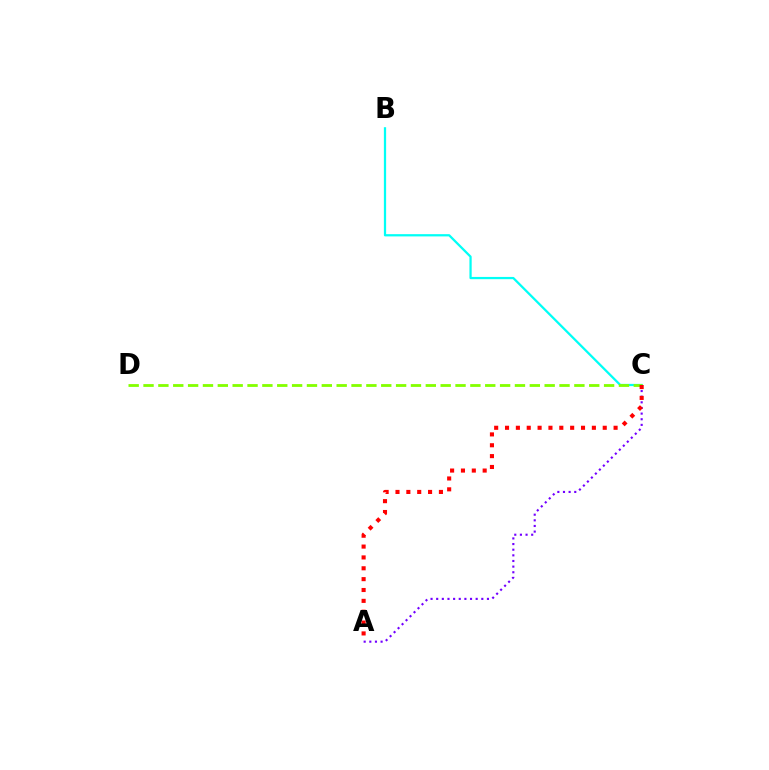{('B', 'C'): [{'color': '#00fff6', 'line_style': 'solid', 'thickness': 1.62}], ('C', 'D'): [{'color': '#84ff00', 'line_style': 'dashed', 'thickness': 2.02}], ('A', 'C'): [{'color': '#7200ff', 'line_style': 'dotted', 'thickness': 1.53}, {'color': '#ff0000', 'line_style': 'dotted', 'thickness': 2.95}]}